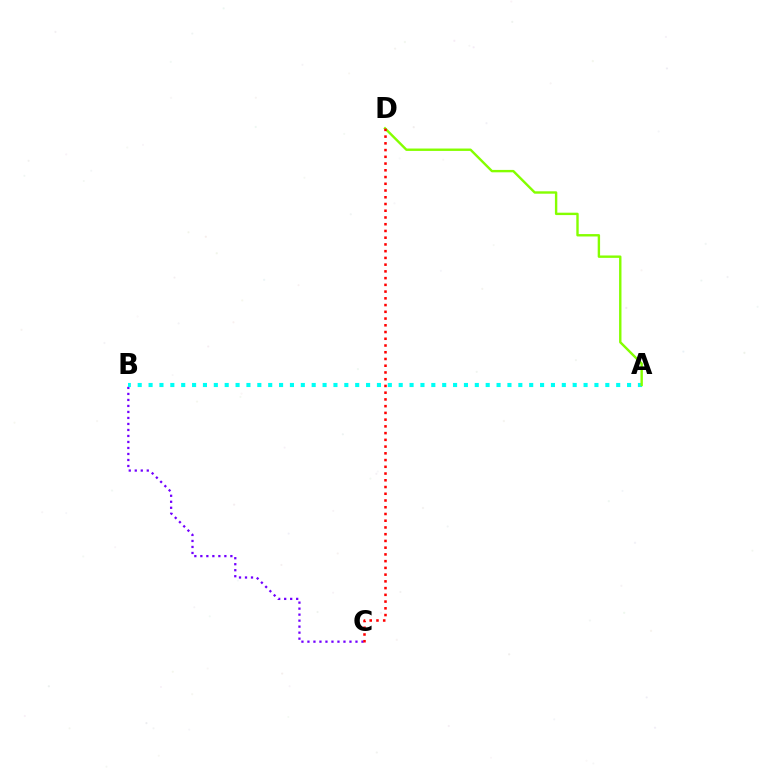{('B', 'C'): [{'color': '#7200ff', 'line_style': 'dotted', 'thickness': 1.63}], ('A', 'B'): [{'color': '#00fff6', 'line_style': 'dotted', 'thickness': 2.95}], ('A', 'D'): [{'color': '#84ff00', 'line_style': 'solid', 'thickness': 1.73}], ('C', 'D'): [{'color': '#ff0000', 'line_style': 'dotted', 'thickness': 1.83}]}